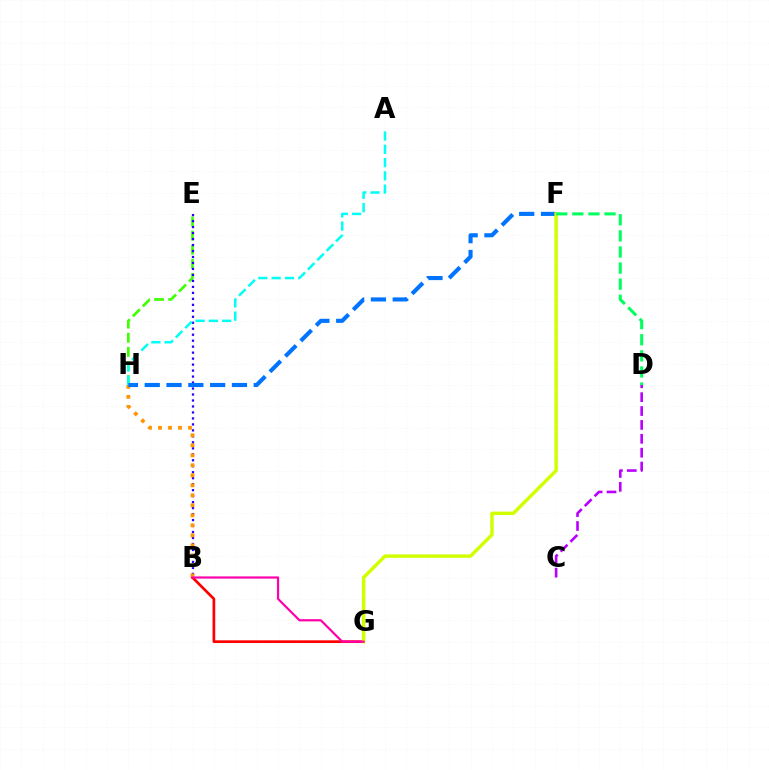{('E', 'H'): [{'color': '#3dff00', 'line_style': 'dashed', 'thickness': 1.92}], ('C', 'D'): [{'color': '#b900ff', 'line_style': 'dashed', 'thickness': 1.89}], ('B', 'E'): [{'color': '#2500ff', 'line_style': 'dotted', 'thickness': 1.62}], ('A', 'H'): [{'color': '#00fff6', 'line_style': 'dashed', 'thickness': 1.8}], ('B', 'G'): [{'color': '#ff0000', 'line_style': 'solid', 'thickness': 1.95}, {'color': '#ff00ac', 'line_style': 'solid', 'thickness': 1.59}], ('B', 'H'): [{'color': '#ff9400', 'line_style': 'dotted', 'thickness': 2.72}], ('F', 'H'): [{'color': '#0074ff', 'line_style': 'dashed', 'thickness': 2.96}], ('F', 'G'): [{'color': '#d1ff00', 'line_style': 'solid', 'thickness': 2.48}], ('D', 'F'): [{'color': '#00ff5c', 'line_style': 'dashed', 'thickness': 2.19}]}